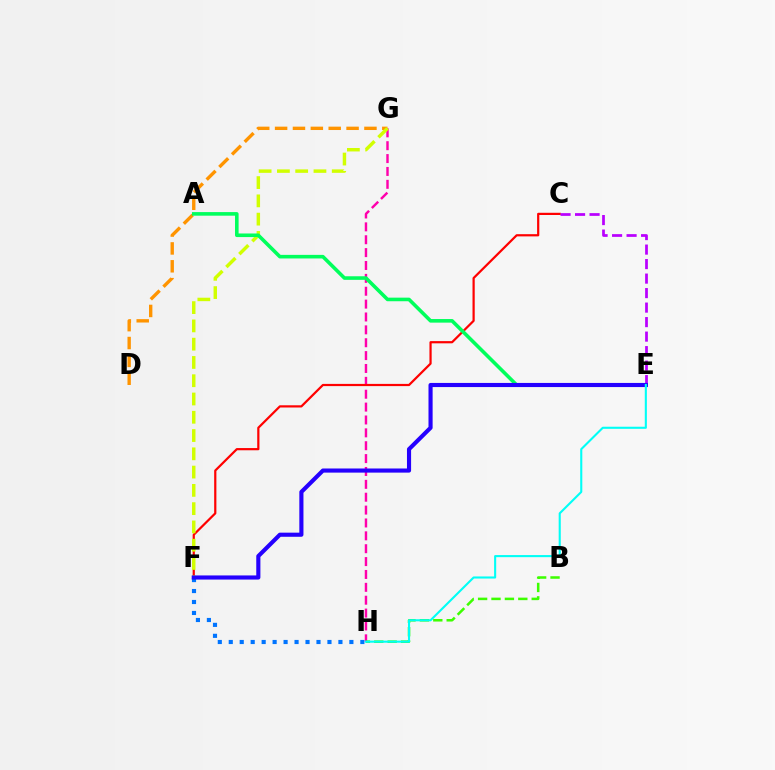{('G', 'H'): [{'color': '#ff00ac', 'line_style': 'dashed', 'thickness': 1.75}], ('C', 'F'): [{'color': '#ff0000', 'line_style': 'solid', 'thickness': 1.59}], ('D', 'G'): [{'color': '#ff9400', 'line_style': 'dashed', 'thickness': 2.43}], ('C', 'E'): [{'color': '#b900ff', 'line_style': 'dashed', 'thickness': 1.97}], ('F', 'H'): [{'color': '#0074ff', 'line_style': 'dotted', 'thickness': 2.98}], ('B', 'H'): [{'color': '#3dff00', 'line_style': 'dashed', 'thickness': 1.82}], ('F', 'G'): [{'color': '#d1ff00', 'line_style': 'dashed', 'thickness': 2.48}], ('A', 'E'): [{'color': '#00ff5c', 'line_style': 'solid', 'thickness': 2.59}], ('E', 'F'): [{'color': '#2500ff', 'line_style': 'solid', 'thickness': 2.97}], ('E', 'H'): [{'color': '#00fff6', 'line_style': 'solid', 'thickness': 1.51}]}